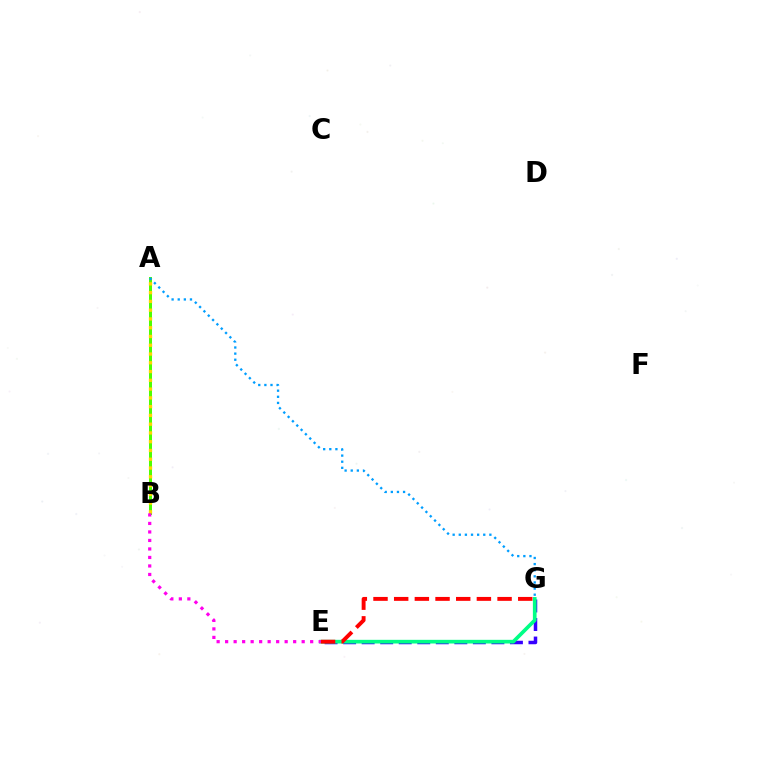{('A', 'B'): [{'color': '#4fff00', 'line_style': 'solid', 'thickness': 2.16}, {'color': '#ffd500', 'line_style': 'dotted', 'thickness': 2.38}], ('E', 'G'): [{'color': '#3700ff', 'line_style': 'dashed', 'thickness': 2.52}, {'color': '#00ff86', 'line_style': 'solid', 'thickness': 2.65}, {'color': '#ff0000', 'line_style': 'dashed', 'thickness': 2.81}], ('A', 'G'): [{'color': '#009eff', 'line_style': 'dotted', 'thickness': 1.66}], ('B', 'E'): [{'color': '#ff00ed', 'line_style': 'dotted', 'thickness': 2.31}]}